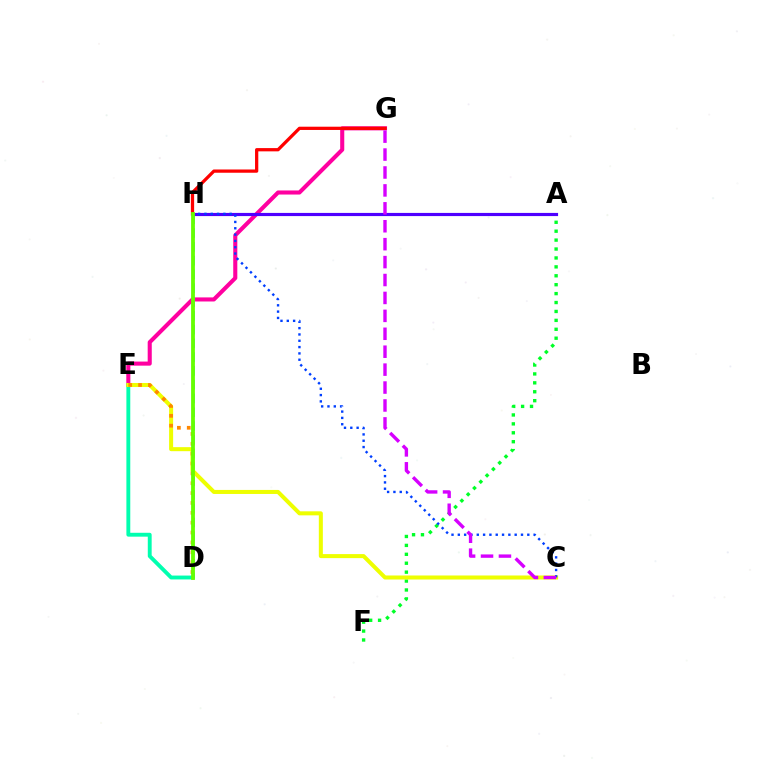{('E', 'G'): [{'color': '#ff00a0', 'line_style': 'solid', 'thickness': 2.94}], ('D', 'E'): [{'color': '#00ffaf', 'line_style': 'solid', 'thickness': 2.79}, {'color': '#ff8800', 'line_style': 'dotted', 'thickness': 2.68}], ('A', 'F'): [{'color': '#00ff27', 'line_style': 'dotted', 'thickness': 2.42}], ('D', 'H'): [{'color': '#00c7ff', 'line_style': 'dashed', 'thickness': 1.87}, {'color': '#66ff00', 'line_style': 'solid', 'thickness': 2.74}], ('C', 'E'): [{'color': '#eeff00', 'line_style': 'solid', 'thickness': 2.9}], ('A', 'H'): [{'color': '#4f00ff', 'line_style': 'solid', 'thickness': 2.28}], ('C', 'H'): [{'color': '#003fff', 'line_style': 'dotted', 'thickness': 1.72}], ('C', 'G'): [{'color': '#d600ff', 'line_style': 'dashed', 'thickness': 2.43}], ('G', 'H'): [{'color': '#ff0000', 'line_style': 'solid', 'thickness': 2.34}]}